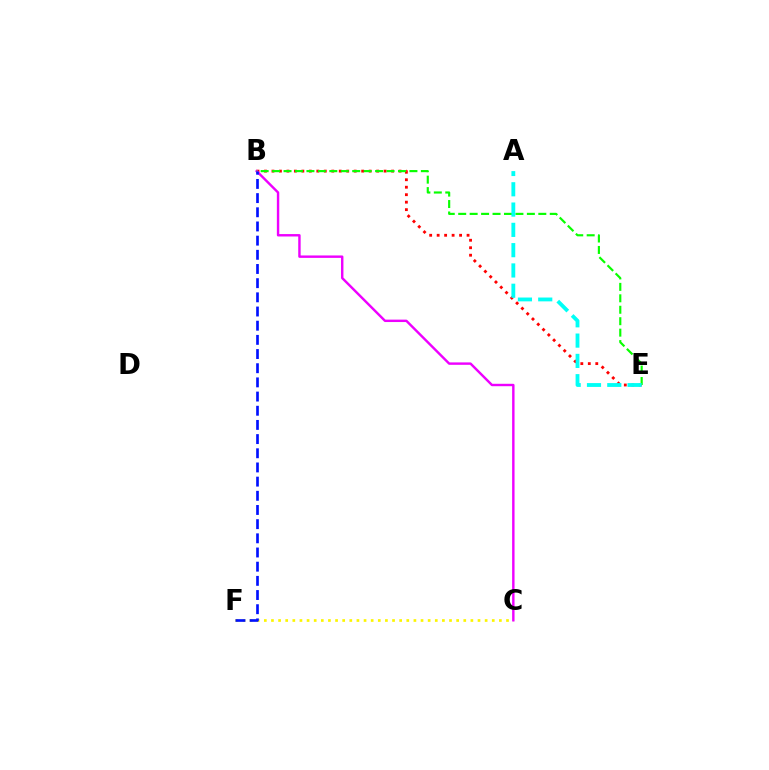{('C', 'F'): [{'color': '#fcf500', 'line_style': 'dotted', 'thickness': 1.94}], ('B', 'E'): [{'color': '#ff0000', 'line_style': 'dotted', 'thickness': 2.03}, {'color': '#08ff00', 'line_style': 'dashed', 'thickness': 1.55}], ('B', 'C'): [{'color': '#ee00ff', 'line_style': 'solid', 'thickness': 1.74}], ('B', 'F'): [{'color': '#0010ff', 'line_style': 'dashed', 'thickness': 1.93}], ('A', 'E'): [{'color': '#00fff6', 'line_style': 'dashed', 'thickness': 2.76}]}